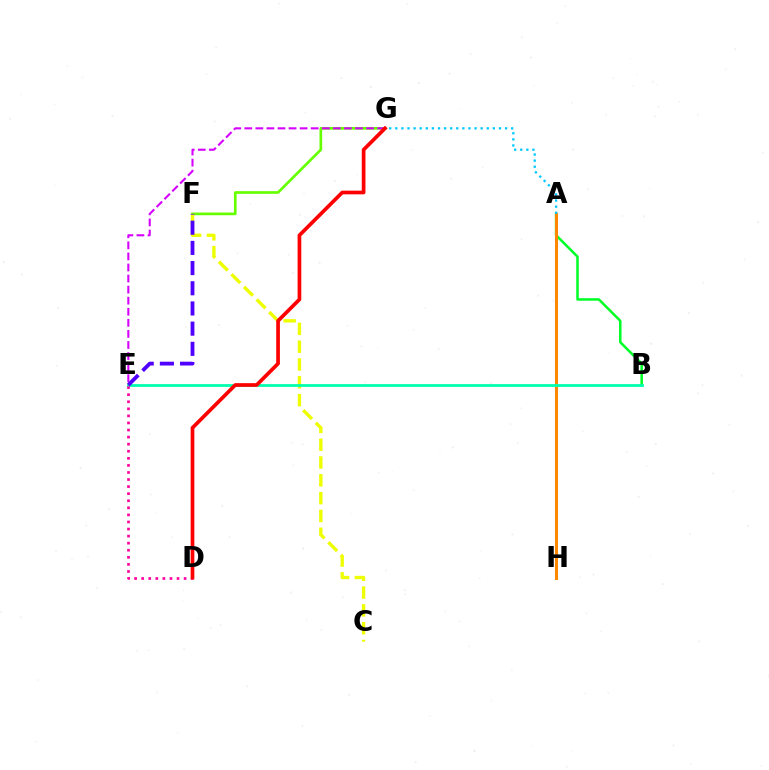{('A', 'H'): [{'color': '#003fff', 'line_style': 'solid', 'thickness': 2.01}, {'color': '#ff8800', 'line_style': 'solid', 'thickness': 2.19}], ('A', 'B'): [{'color': '#00ff27', 'line_style': 'solid', 'thickness': 1.82}], ('F', 'G'): [{'color': '#66ff00', 'line_style': 'solid', 'thickness': 1.93}], ('C', 'F'): [{'color': '#eeff00', 'line_style': 'dashed', 'thickness': 2.42}], ('B', 'E'): [{'color': '#00ffaf', 'line_style': 'solid', 'thickness': 2.01}], ('E', 'G'): [{'color': '#d600ff', 'line_style': 'dashed', 'thickness': 1.5}], ('E', 'F'): [{'color': '#4f00ff', 'line_style': 'dashed', 'thickness': 2.74}], ('D', 'E'): [{'color': '#ff00a0', 'line_style': 'dotted', 'thickness': 1.92}], ('A', 'G'): [{'color': '#00c7ff', 'line_style': 'dotted', 'thickness': 1.66}], ('D', 'G'): [{'color': '#ff0000', 'line_style': 'solid', 'thickness': 2.66}]}